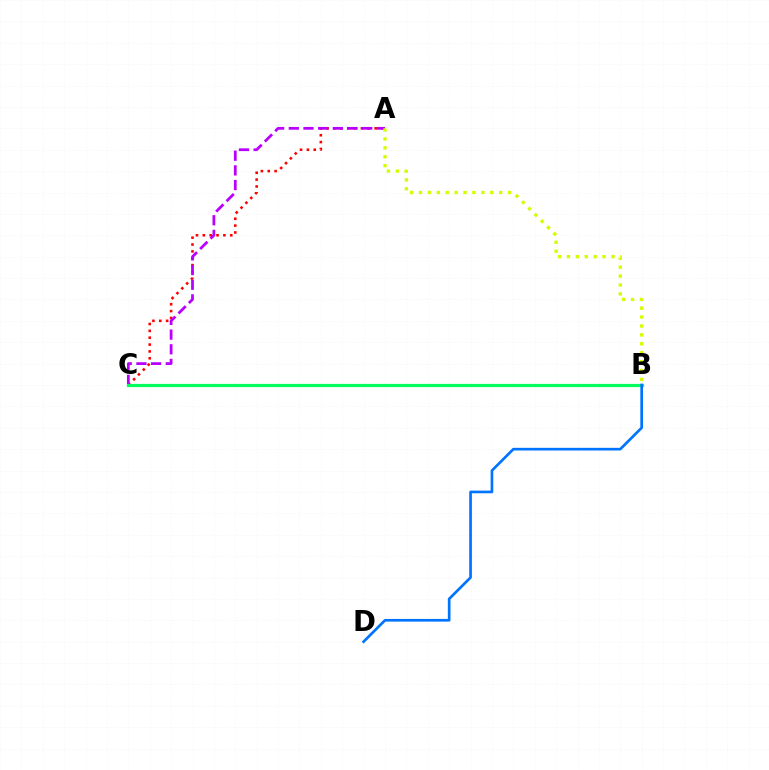{('A', 'C'): [{'color': '#ff0000', 'line_style': 'dotted', 'thickness': 1.86}, {'color': '#b900ff', 'line_style': 'dashed', 'thickness': 1.99}], ('B', 'C'): [{'color': '#00ff5c', 'line_style': 'solid', 'thickness': 2.31}], ('A', 'B'): [{'color': '#d1ff00', 'line_style': 'dotted', 'thickness': 2.42}], ('B', 'D'): [{'color': '#0074ff', 'line_style': 'solid', 'thickness': 1.93}]}